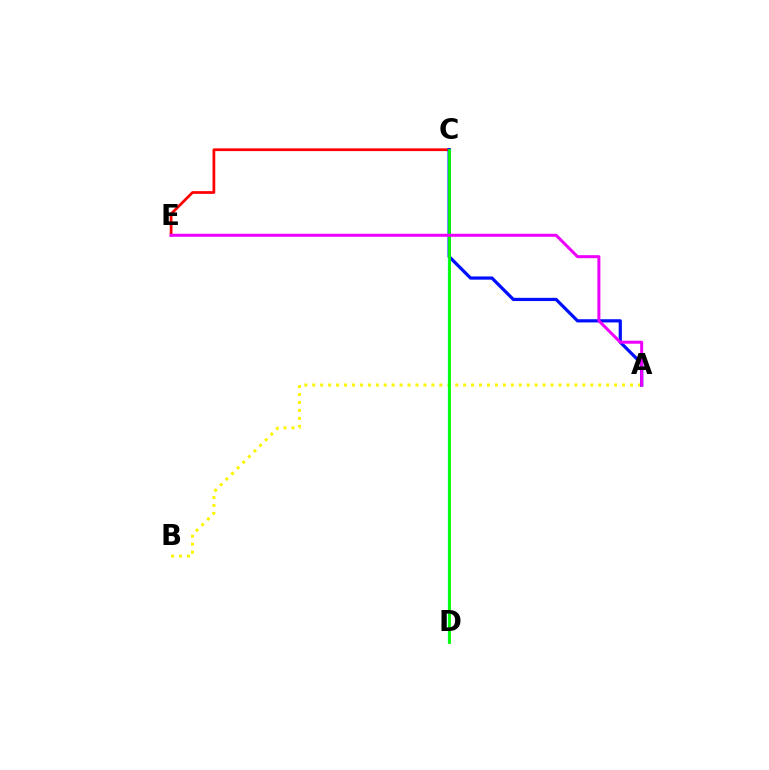{('A', 'B'): [{'color': '#fcf500', 'line_style': 'dotted', 'thickness': 2.16}], ('C', 'E'): [{'color': '#ff0000', 'line_style': 'solid', 'thickness': 1.97}], ('C', 'D'): [{'color': '#00fff6', 'line_style': 'solid', 'thickness': 1.67}, {'color': '#08ff00', 'line_style': 'solid', 'thickness': 2.02}], ('A', 'C'): [{'color': '#0010ff', 'line_style': 'solid', 'thickness': 2.32}], ('A', 'E'): [{'color': '#ee00ff', 'line_style': 'solid', 'thickness': 2.16}]}